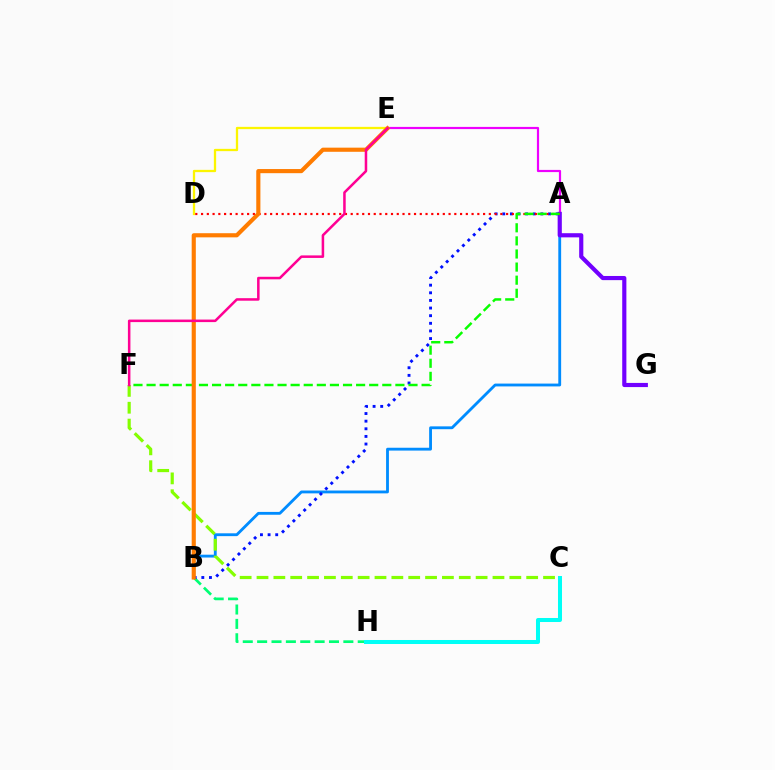{('B', 'H'): [{'color': '#00ff74', 'line_style': 'dashed', 'thickness': 1.95}], ('D', 'E'): [{'color': '#fcf500', 'line_style': 'solid', 'thickness': 1.65}], ('A', 'E'): [{'color': '#ee00ff', 'line_style': 'solid', 'thickness': 1.58}], ('A', 'B'): [{'color': '#008cff', 'line_style': 'solid', 'thickness': 2.04}, {'color': '#0010ff', 'line_style': 'dotted', 'thickness': 2.07}], ('A', 'G'): [{'color': '#7200ff', 'line_style': 'solid', 'thickness': 2.99}], ('C', 'F'): [{'color': '#84ff00', 'line_style': 'dashed', 'thickness': 2.29}], ('A', 'D'): [{'color': '#ff0000', 'line_style': 'dotted', 'thickness': 1.56}], ('C', 'H'): [{'color': '#00fff6', 'line_style': 'solid', 'thickness': 2.89}], ('A', 'F'): [{'color': '#08ff00', 'line_style': 'dashed', 'thickness': 1.78}], ('B', 'E'): [{'color': '#ff7c00', 'line_style': 'solid', 'thickness': 2.98}], ('E', 'F'): [{'color': '#ff0094', 'line_style': 'solid', 'thickness': 1.82}]}